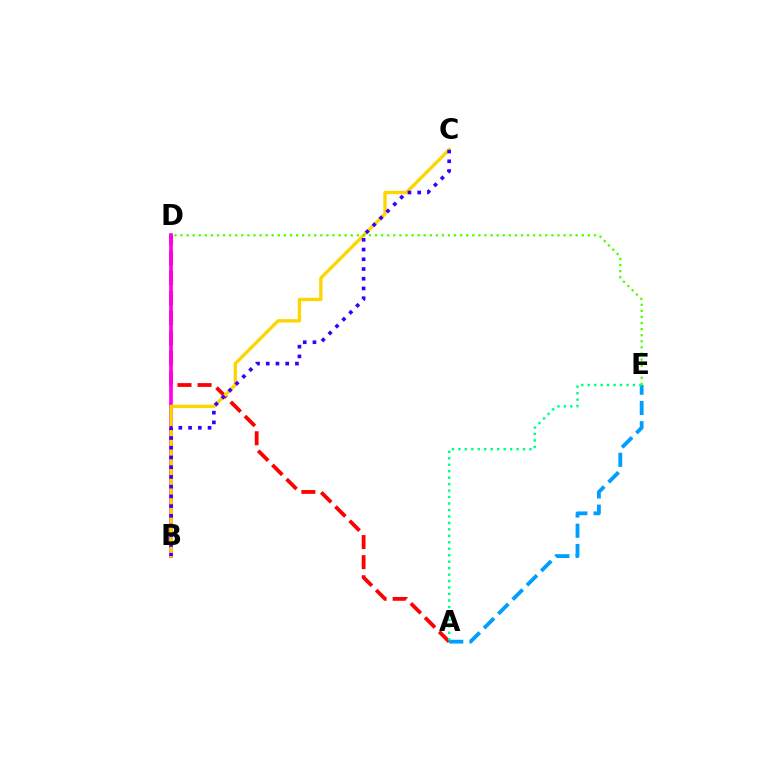{('A', 'D'): [{'color': '#ff0000', 'line_style': 'dashed', 'thickness': 2.73}], ('B', 'D'): [{'color': '#ff00ed', 'line_style': 'solid', 'thickness': 2.64}], ('A', 'E'): [{'color': '#009eff', 'line_style': 'dashed', 'thickness': 2.75}, {'color': '#00ff86', 'line_style': 'dotted', 'thickness': 1.76}], ('B', 'C'): [{'color': '#ffd500', 'line_style': 'solid', 'thickness': 2.4}, {'color': '#3700ff', 'line_style': 'dotted', 'thickness': 2.64}], ('D', 'E'): [{'color': '#4fff00', 'line_style': 'dotted', 'thickness': 1.65}]}